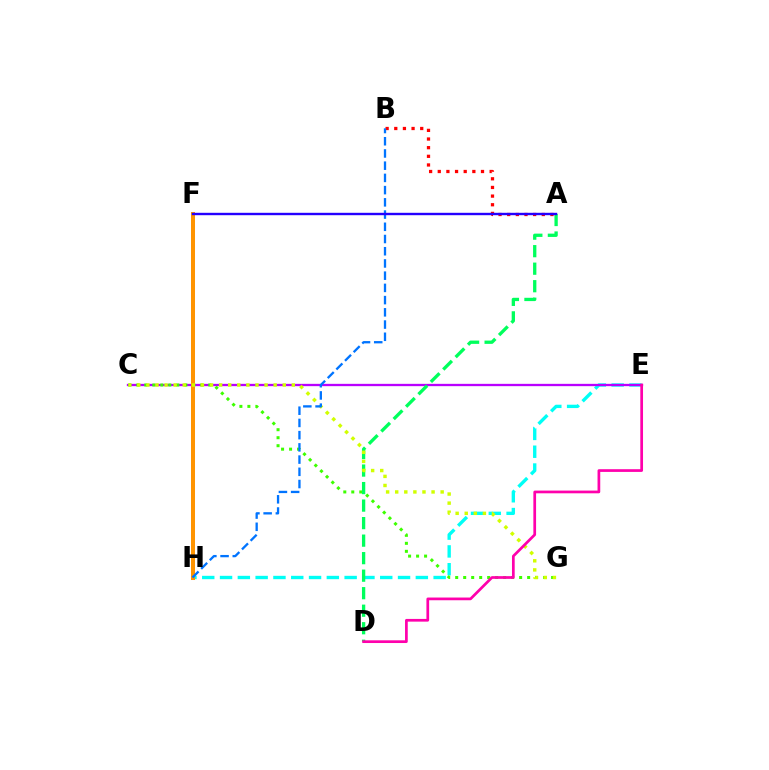{('E', 'H'): [{'color': '#00fff6', 'line_style': 'dashed', 'thickness': 2.42}], ('C', 'E'): [{'color': '#b900ff', 'line_style': 'solid', 'thickness': 1.66}], ('C', 'G'): [{'color': '#3dff00', 'line_style': 'dotted', 'thickness': 2.17}, {'color': '#d1ff00', 'line_style': 'dotted', 'thickness': 2.47}], ('F', 'H'): [{'color': '#ff9400', 'line_style': 'solid', 'thickness': 2.89}], ('A', 'D'): [{'color': '#00ff5c', 'line_style': 'dashed', 'thickness': 2.38}], ('A', 'B'): [{'color': '#ff0000', 'line_style': 'dotted', 'thickness': 2.35}], ('D', 'E'): [{'color': '#ff00ac', 'line_style': 'solid', 'thickness': 1.95}], ('B', 'H'): [{'color': '#0074ff', 'line_style': 'dashed', 'thickness': 1.66}], ('A', 'F'): [{'color': '#2500ff', 'line_style': 'solid', 'thickness': 1.73}]}